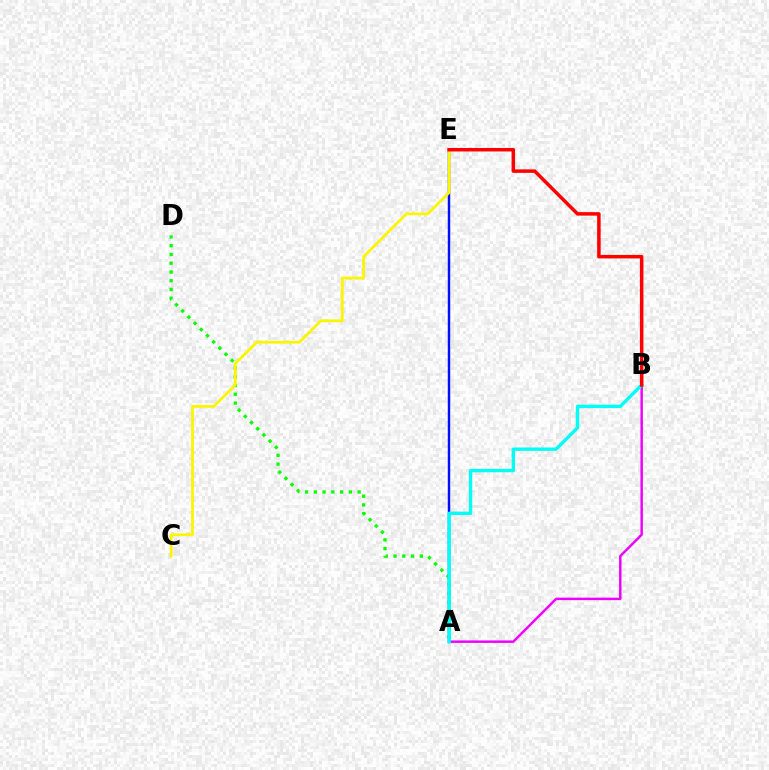{('A', 'B'): [{'color': '#ee00ff', 'line_style': 'solid', 'thickness': 1.77}, {'color': '#00fff6', 'line_style': 'solid', 'thickness': 2.42}], ('A', 'D'): [{'color': '#08ff00', 'line_style': 'dotted', 'thickness': 2.38}], ('A', 'E'): [{'color': '#0010ff', 'line_style': 'solid', 'thickness': 1.75}], ('C', 'E'): [{'color': '#fcf500', 'line_style': 'solid', 'thickness': 2.0}], ('B', 'E'): [{'color': '#ff0000', 'line_style': 'solid', 'thickness': 2.52}]}